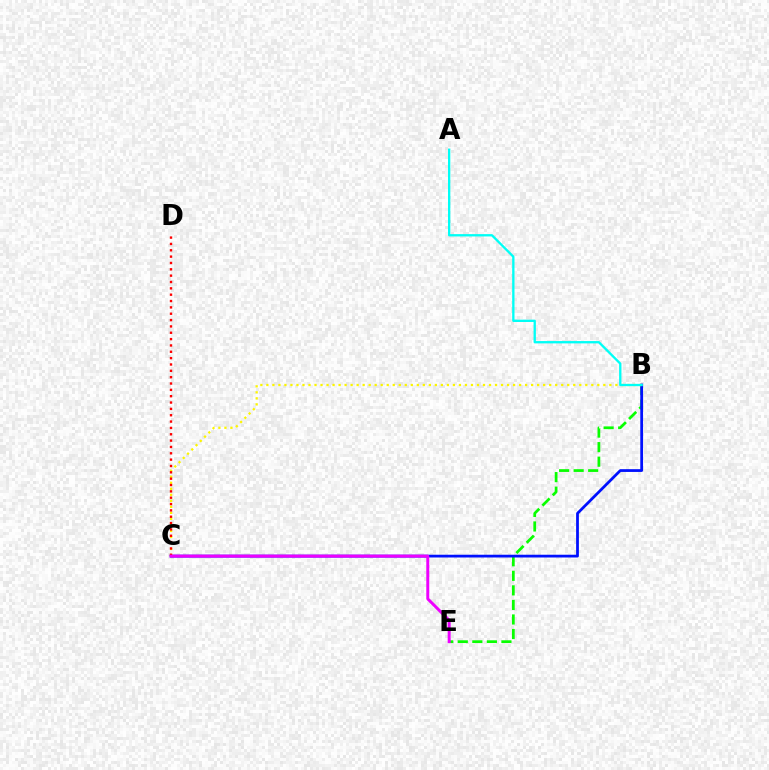{('B', 'E'): [{'color': '#08ff00', 'line_style': 'dashed', 'thickness': 1.98}], ('B', 'C'): [{'color': '#0010ff', 'line_style': 'solid', 'thickness': 1.99}, {'color': '#fcf500', 'line_style': 'dotted', 'thickness': 1.63}], ('A', 'B'): [{'color': '#00fff6', 'line_style': 'solid', 'thickness': 1.67}], ('C', 'D'): [{'color': '#ff0000', 'line_style': 'dotted', 'thickness': 1.72}], ('C', 'E'): [{'color': '#ee00ff', 'line_style': 'solid', 'thickness': 2.14}]}